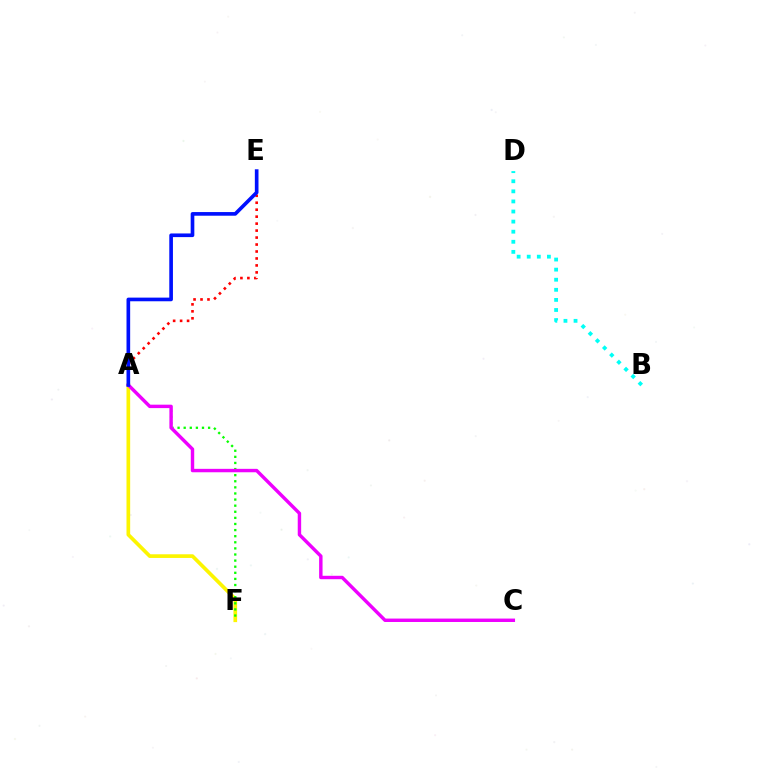{('A', 'F'): [{'color': '#fcf500', 'line_style': 'solid', 'thickness': 2.64}, {'color': '#08ff00', 'line_style': 'dotted', 'thickness': 1.66}], ('B', 'D'): [{'color': '#00fff6', 'line_style': 'dotted', 'thickness': 2.74}], ('A', 'E'): [{'color': '#ff0000', 'line_style': 'dotted', 'thickness': 1.89}, {'color': '#0010ff', 'line_style': 'solid', 'thickness': 2.63}], ('A', 'C'): [{'color': '#ee00ff', 'line_style': 'solid', 'thickness': 2.46}]}